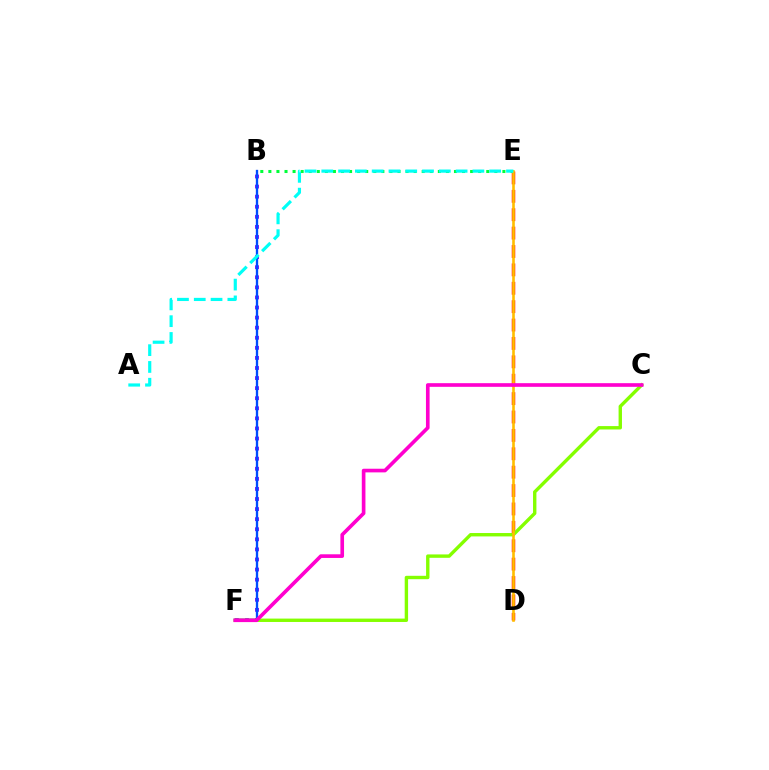{('D', 'E'): [{'color': '#ff0000', 'line_style': 'dashed', 'thickness': 2.5}, {'color': '#ffbd00', 'line_style': 'solid', 'thickness': 1.89}], ('B', 'E'): [{'color': '#00ff39', 'line_style': 'dotted', 'thickness': 2.19}], ('B', 'F'): [{'color': '#7200ff', 'line_style': 'dotted', 'thickness': 2.74}, {'color': '#004bff', 'line_style': 'solid', 'thickness': 1.67}], ('C', 'F'): [{'color': '#84ff00', 'line_style': 'solid', 'thickness': 2.44}, {'color': '#ff00cf', 'line_style': 'solid', 'thickness': 2.63}], ('A', 'E'): [{'color': '#00fff6', 'line_style': 'dashed', 'thickness': 2.28}]}